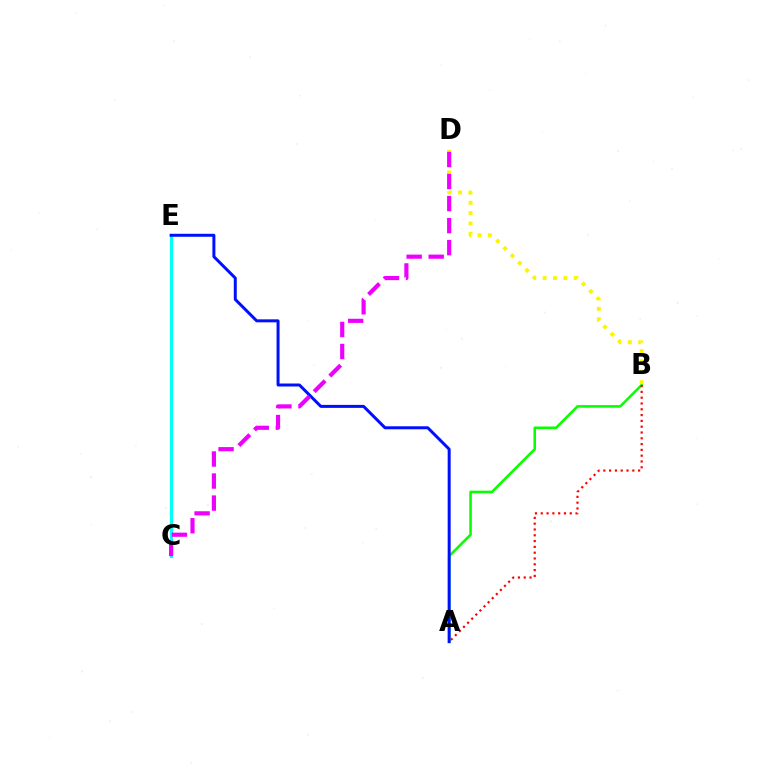{('A', 'B'): [{'color': '#08ff00', 'line_style': 'solid', 'thickness': 1.85}, {'color': '#ff0000', 'line_style': 'dotted', 'thickness': 1.58}], ('C', 'E'): [{'color': '#00fff6', 'line_style': 'solid', 'thickness': 2.24}], ('B', 'D'): [{'color': '#fcf500', 'line_style': 'dotted', 'thickness': 2.81}], ('A', 'E'): [{'color': '#0010ff', 'line_style': 'solid', 'thickness': 2.15}], ('C', 'D'): [{'color': '#ee00ff', 'line_style': 'dashed', 'thickness': 2.99}]}